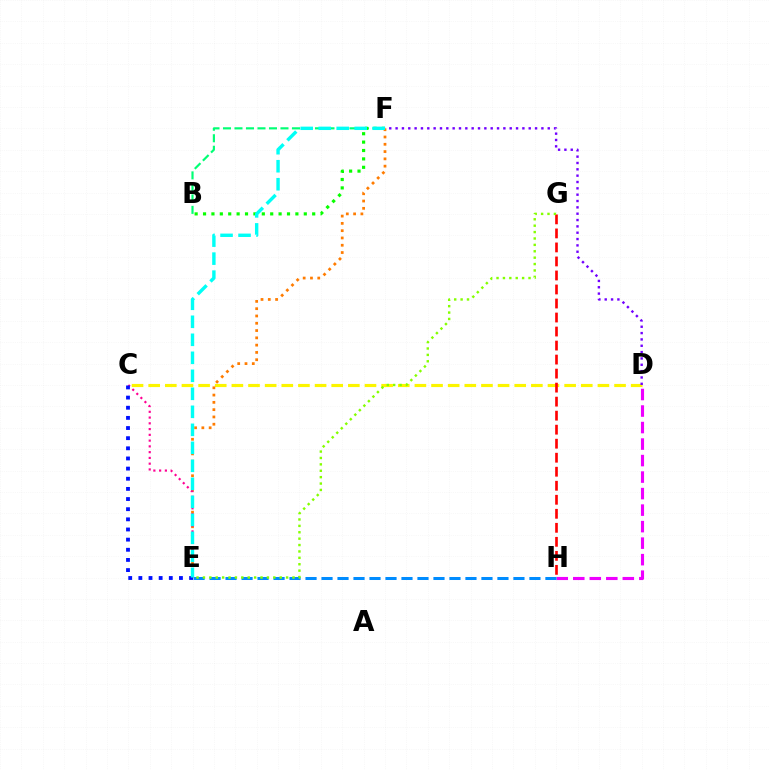{('C', 'D'): [{'color': '#fcf500', 'line_style': 'dashed', 'thickness': 2.26}], ('G', 'H'): [{'color': '#ff0000', 'line_style': 'dashed', 'thickness': 1.9}], ('B', 'F'): [{'color': '#00ff74', 'line_style': 'dashed', 'thickness': 1.56}, {'color': '#08ff00', 'line_style': 'dotted', 'thickness': 2.28}], ('D', 'H'): [{'color': '#ee00ff', 'line_style': 'dashed', 'thickness': 2.24}], ('D', 'F'): [{'color': '#7200ff', 'line_style': 'dotted', 'thickness': 1.72}], ('E', 'H'): [{'color': '#008cff', 'line_style': 'dashed', 'thickness': 2.17}], ('E', 'G'): [{'color': '#84ff00', 'line_style': 'dotted', 'thickness': 1.74}], ('E', 'F'): [{'color': '#ff7c00', 'line_style': 'dotted', 'thickness': 1.98}, {'color': '#00fff6', 'line_style': 'dashed', 'thickness': 2.45}], ('C', 'E'): [{'color': '#ff0094', 'line_style': 'dotted', 'thickness': 1.57}, {'color': '#0010ff', 'line_style': 'dotted', 'thickness': 2.76}]}